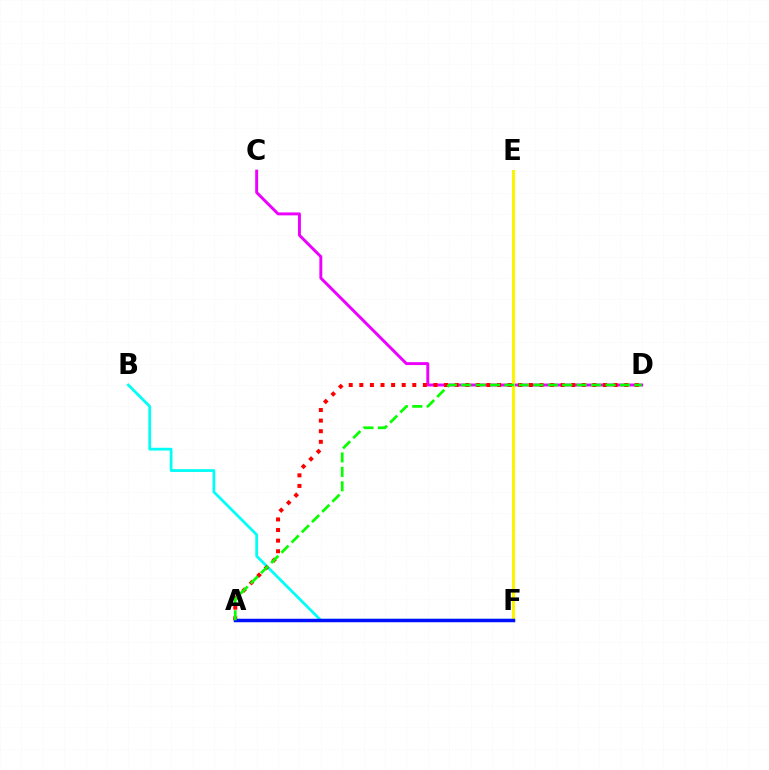{('B', 'F'): [{'color': '#00fff6', 'line_style': 'solid', 'thickness': 2.0}], ('C', 'D'): [{'color': '#ee00ff', 'line_style': 'solid', 'thickness': 2.11}], ('A', 'D'): [{'color': '#ff0000', 'line_style': 'dotted', 'thickness': 2.88}, {'color': '#08ff00', 'line_style': 'dashed', 'thickness': 1.96}], ('E', 'F'): [{'color': '#fcf500', 'line_style': 'solid', 'thickness': 2.17}], ('A', 'F'): [{'color': '#0010ff', 'line_style': 'solid', 'thickness': 2.52}]}